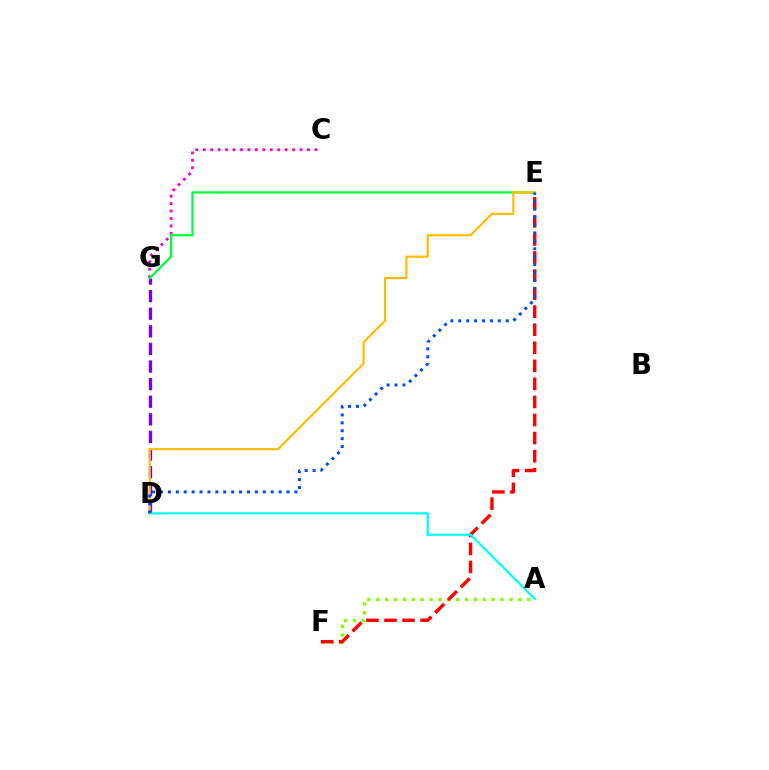{('C', 'G'): [{'color': '#ff00cf', 'line_style': 'dotted', 'thickness': 2.02}], ('A', 'F'): [{'color': '#84ff00', 'line_style': 'dotted', 'thickness': 2.41}], ('D', 'G'): [{'color': '#7200ff', 'line_style': 'dashed', 'thickness': 2.39}], ('E', 'G'): [{'color': '#00ff39', 'line_style': 'solid', 'thickness': 1.63}], ('E', 'F'): [{'color': '#ff0000', 'line_style': 'dashed', 'thickness': 2.45}], ('A', 'D'): [{'color': '#00fff6', 'line_style': 'solid', 'thickness': 1.6}], ('D', 'E'): [{'color': '#ffbd00', 'line_style': 'solid', 'thickness': 1.57}, {'color': '#004bff', 'line_style': 'dotted', 'thickness': 2.15}]}